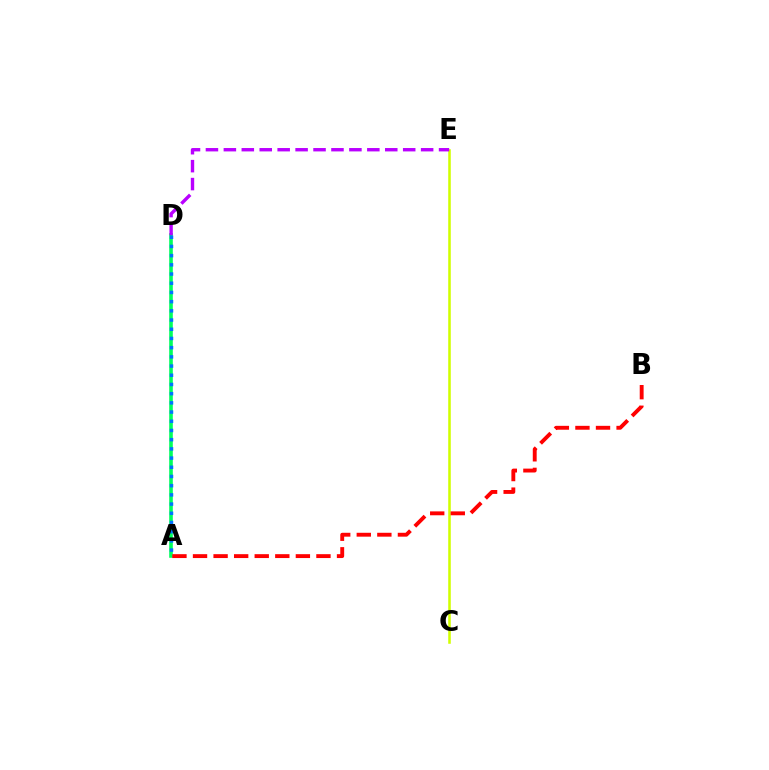{('C', 'E'): [{'color': '#d1ff00', 'line_style': 'solid', 'thickness': 1.84}], ('A', 'D'): [{'color': '#00ff5c', 'line_style': 'solid', 'thickness': 2.6}, {'color': '#0074ff', 'line_style': 'dotted', 'thickness': 2.5}], ('A', 'B'): [{'color': '#ff0000', 'line_style': 'dashed', 'thickness': 2.79}], ('D', 'E'): [{'color': '#b900ff', 'line_style': 'dashed', 'thickness': 2.44}]}